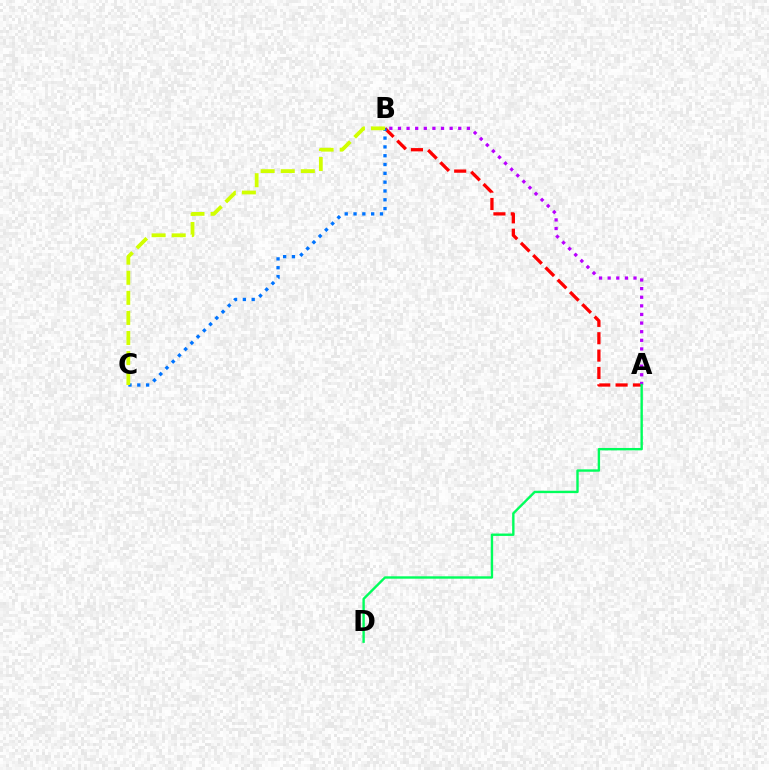{('A', 'B'): [{'color': '#ff0000', 'line_style': 'dashed', 'thickness': 2.36}, {'color': '#b900ff', 'line_style': 'dotted', 'thickness': 2.34}], ('B', 'C'): [{'color': '#0074ff', 'line_style': 'dotted', 'thickness': 2.39}, {'color': '#d1ff00', 'line_style': 'dashed', 'thickness': 2.73}], ('A', 'D'): [{'color': '#00ff5c', 'line_style': 'solid', 'thickness': 1.72}]}